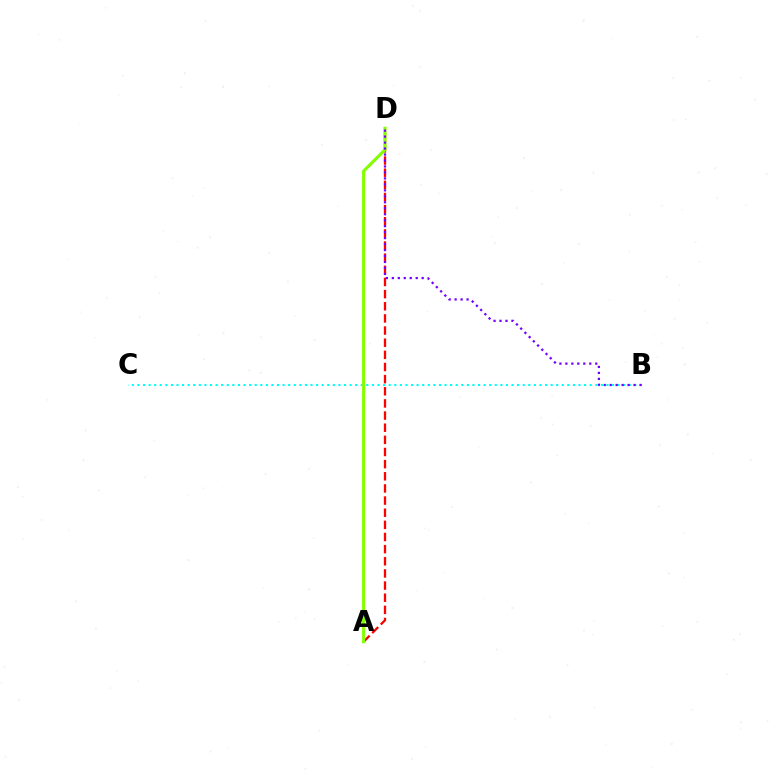{('B', 'C'): [{'color': '#00fff6', 'line_style': 'dotted', 'thickness': 1.52}], ('A', 'D'): [{'color': '#ff0000', 'line_style': 'dashed', 'thickness': 1.65}, {'color': '#84ff00', 'line_style': 'solid', 'thickness': 2.23}], ('B', 'D'): [{'color': '#7200ff', 'line_style': 'dotted', 'thickness': 1.62}]}